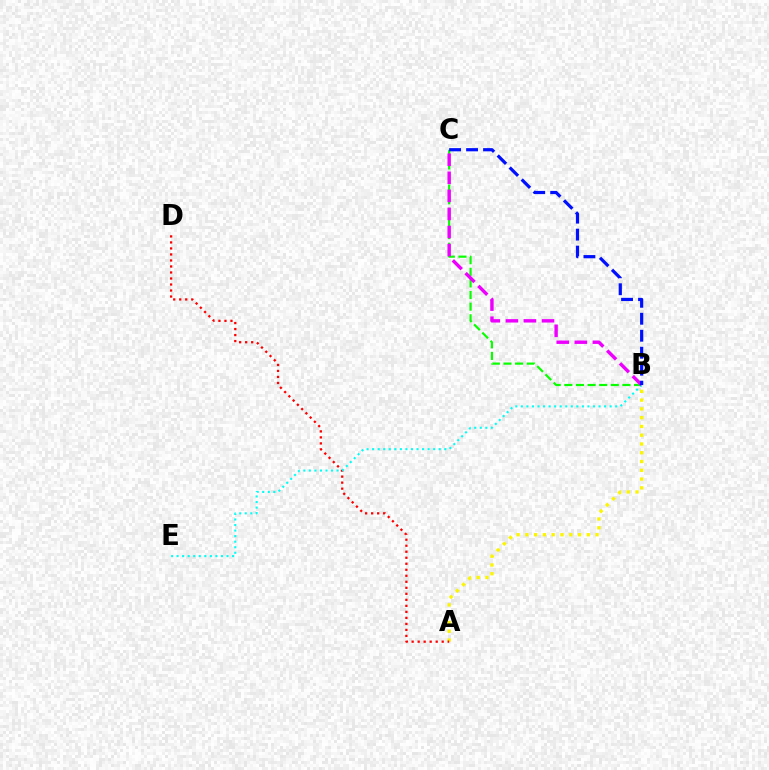{('A', 'B'): [{'color': '#fcf500', 'line_style': 'dotted', 'thickness': 2.38}], ('B', 'C'): [{'color': '#08ff00', 'line_style': 'dashed', 'thickness': 1.58}, {'color': '#ee00ff', 'line_style': 'dashed', 'thickness': 2.45}, {'color': '#0010ff', 'line_style': 'dashed', 'thickness': 2.31}], ('A', 'D'): [{'color': '#ff0000', 'line_style': 'dotted', 'thickness': 1.63}], ('B', 'E'): [{'color': '#00fff6', 'line_style': 'dotted', 'thickness': 1.51}]}